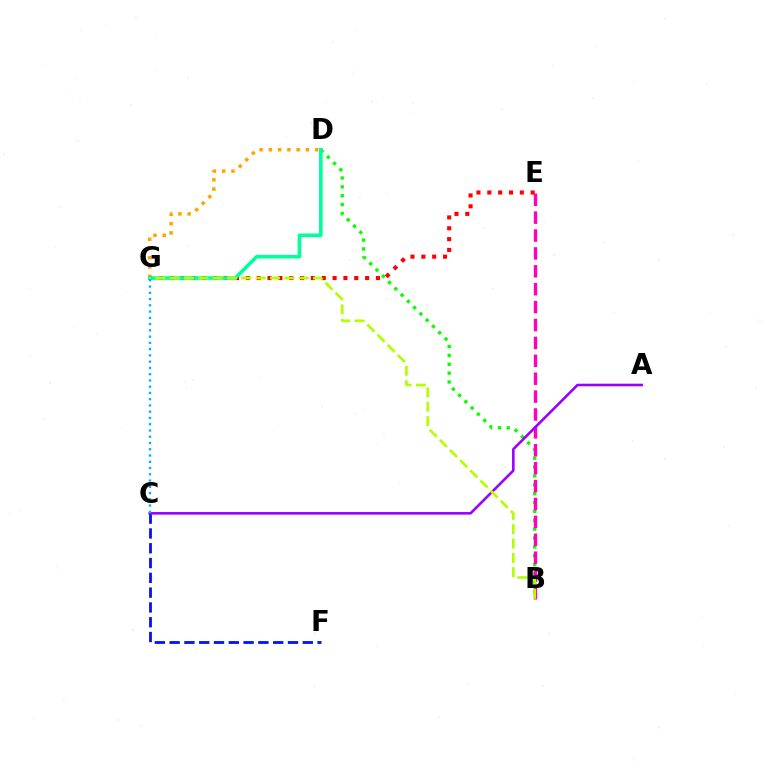{('C', 'F'): [{'color': '#0010ff', 'line_style': 'dashed', 'thickness': 2.01}], ('B', 'D'): [{'color': '#08ff00', 'line_style': 'dotted', 'thickness': 2.41}], ('B', 'E'): [{'color': '#ff00bd', 'line_style': 'dashed', 'thickness': 2.43}], ('D', 'G'): [{'color': '#ffa500', 'line_style': 'dotted', 'thickness': 2.52}, {'color': '#00ff9d', 'line_style': 'solid', 'thickness': 2.6}], ('E', 'G'): [{'color': '#ff0000', 'line_style': 'dotted', 'thickness': 2.95}], ('A', 'C'): [{'color': '#9b00ff', 'line_style': 'solid', 'thickness': 1.87}], ('B', 'G'): [{'color': '#b3ff00', 'line_style': 'dashed', 'thickness': 1.95}], ('C', 'G'): [{'color': '#00b5ff', 'line_style': 'dotted', 'thickness': 1.7}]}